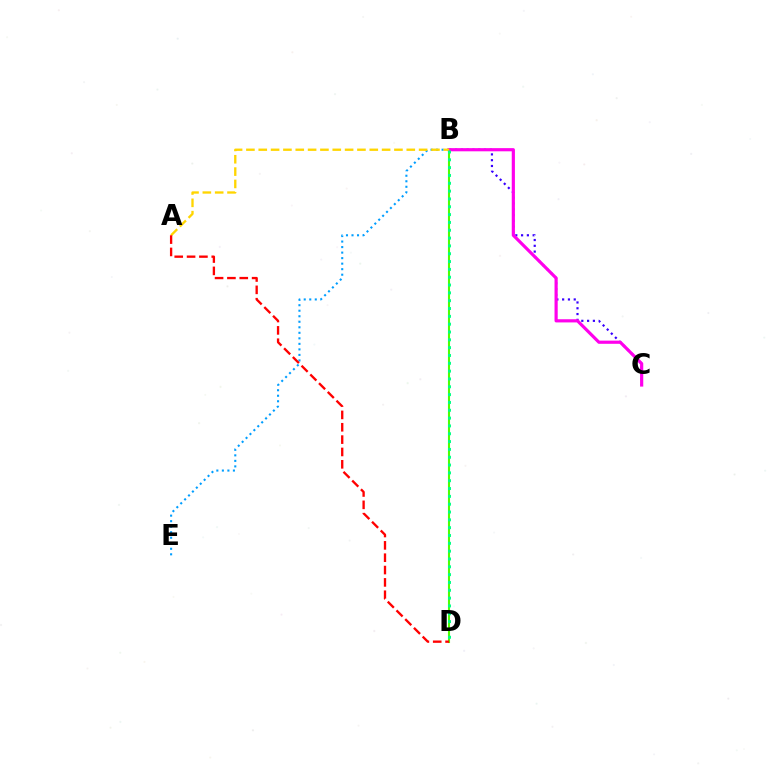{('B', 'E'): [{'color': '#009eff', 'line_style': 'dotted', 'thickness': 1.5}], ('B', 'C'): [{'color': '#3700ff', 'line_style': 'dotted', 'thickness': 1.57}, {'color': '#ff00ed', 'line_style': 'solid', 'thickness': 2.29}], ('B', 'D'): [{'color': '#4fff00', 'line_style': 'solid', 'thickness': 1.5}, {'color': '#00ff86', 'line_style': 'dotted', 'thickness': 2.13}], ('A', 'B'): [{'color': '#ffd500', 'line_style': 'dashed', 'thickness': 1.68}], ('A', 'D'): [{'color': '#ff0000', 'line_style': 'dashed', 'thickness': 1.68}]}